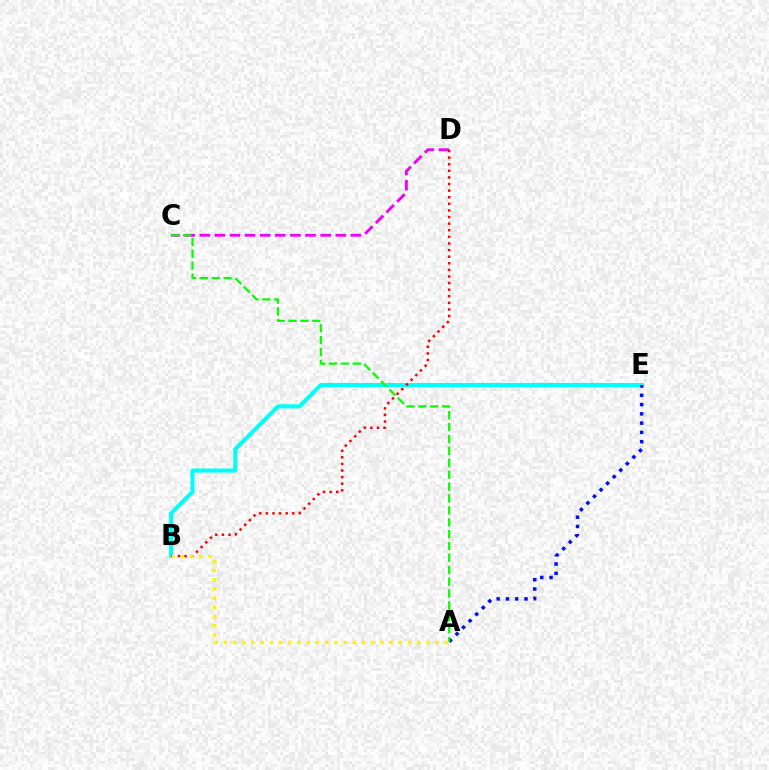{('C', 'D'): [{'color': '#ee00ff', 'line_style': 'dashed', 'thickness': 2.05}], ('B', 'E'): [{'color': '#00fff6', 'line_style': 'solid', 'thickness': 2.91}], ('A', 'E'): [{'color': '#0010ff', 'line_style': 'dotted', 'thickness': 2.52}], ('B', 'D'): [{'color': '#ff0000', 'line_style': 'dotted', 'thickness': 1.79}], ('A', 'C'): [{'color': '#08ff00', 'line_style': 'dashed', 'thickness': 1.62}], ('A', 'B'): [{'color': '#fcf500', 'line_style': 'dotted', 'thickness': 2.5}]}